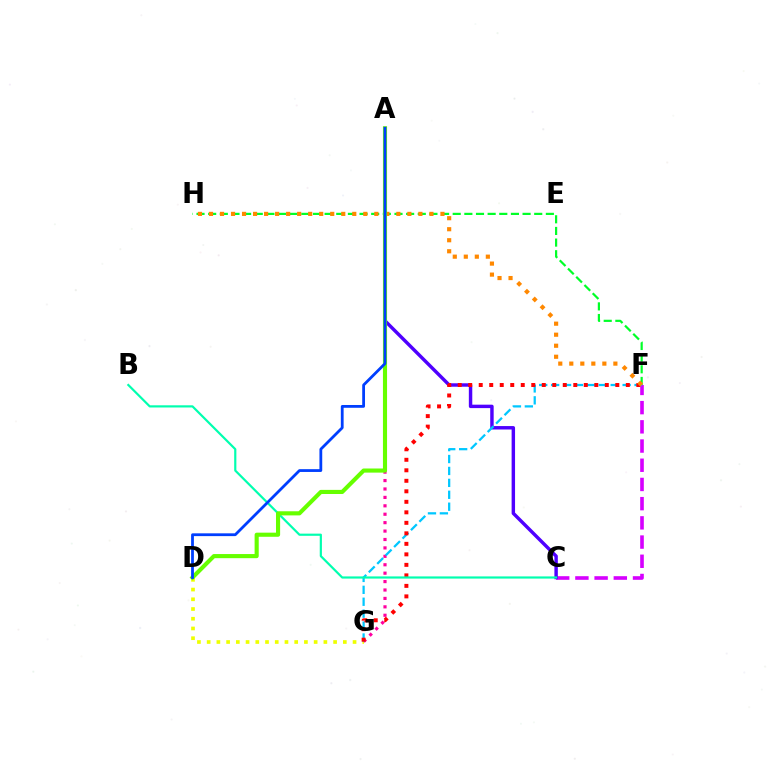{('F', 'H'): [{'color': '#00ff27', 'line_style': 'dashed', 'thickness': 1.58}, {'color': '#ff8800', 'line_style': 'dotted', 'thickness': 2.99}], ('C', 'F'): [{'color': '#d600ff', 'line_style': 'dashed', 'thickness': 2.61}], ('D', 'G'): [{'color': '#eeff00', 'line_style': 'dotted', 'thickness': 2.64}], ('A', 'C'): [{'color': '#4f00ff', 'line_style': 'solid', 'thickness': 2.47}], ('A', 'G'): [{'color': '#ff00a0', 'line_style': 'dotted', 'thickness': 2.29}], ('F', 'G'): [{'color': '#00c7ff', 'line_style': 'dashed', 'thickness': 1.62}, {'color': '#ff0000', 'line_style': 'dotted', 'thickness': 2.85}], ('B', 'C'): [{'color': '#00ffaf', 'line_style': 'solid', 'thickness': 1.57}], ('A', 'D'): [{'color': '#66ff00', 'line_style': 'solid', 'thickness': 2.97}, {'color': '#003fff', 'line_style': 'solid', 'thickness': 2.01}]}